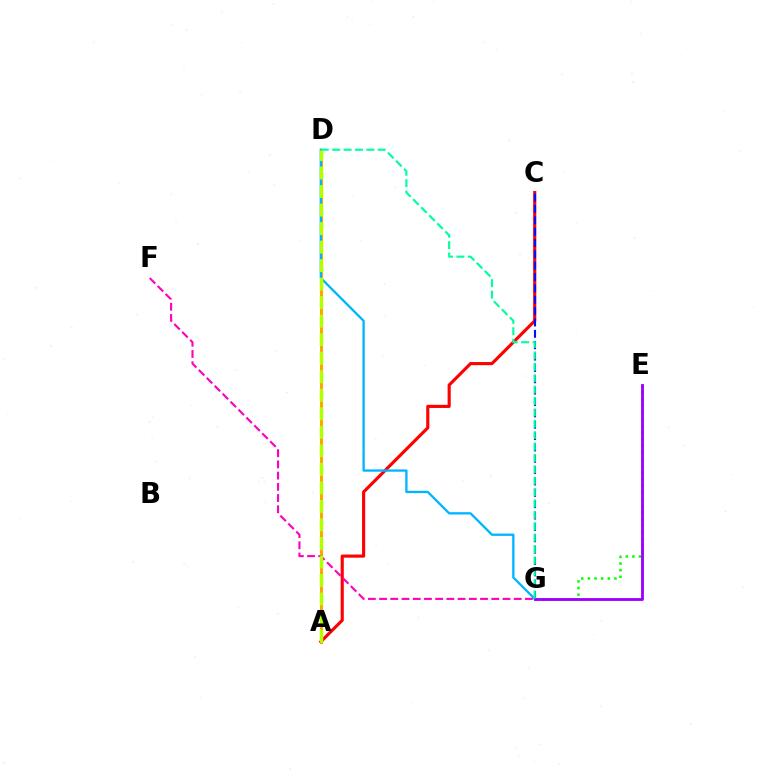{('A', 'C'): [{'color': '#ff0000', 'line_style': 'solid', 'thickness': 2.25}], ('A', 'D'): [{'color': '#ffa500', 'line_style': 'solid', 'thickness': 2.19}, {'color': '#b3ff00', 'line_style': 'dashed', 'thickness': 2.52}], ('C', 'G'): [{'color': '#0010ff', 'line_style': 'dashed', 'thickness': 1.54}], ('D', 'G'): [{'color': '#00b5ff', 'line_style': 'solid', 'thickness': 1.66}, {'color': '#00ff9d', 'line_style': 'dashed', 'thickness': 1.55}], ('E', 'G'): [{'color': '#08ff00', 'line_style': 'dotted', 'thickness': 1.81}, {'color': '#9b00ff', 'line_style': 'solid', 'thickness': 2.04}], ('F', 'G'): [{'color': '#ff00bd', 'line_style': 'dashed', 'thickness': 1.52}]}